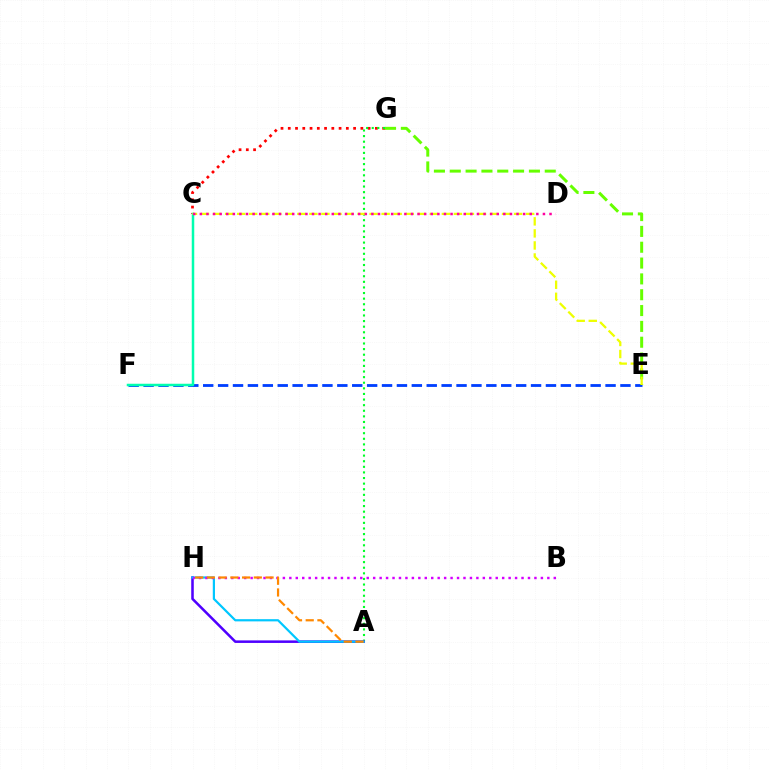{('E', 'F'): [{'color': '#003fff', 'line_style': 'dashed', 'thickness': 2.02}], ('C', 'G'): [{'color': '#ff0000', 'line_style': 'dotted', 'thickness': 1.97}], ('A', 'G'): [{'color': '#00ff27', 'line_style': 'dotted', 'thickness': 1.52}], ('E', 'G'): [{'color': '#66ff00', 'line_style': 'dashed', 'thickness': 2.15}], ('A', 'H'): [{'color': '#4f00ff', 'line_style': 'solid', 'thickness': 1.83}, {'color': '#00c7ff', 'line_style': 'solid', 'thickness': 1.59}, {'color': '#ff8800', 'line_style': 'dashed', 'thickness': 1.59}], ('C', 'F'): [{'color': '#00ffaf', 'line_style': 'solid', 'thickness': 1.8}], ('C', 'E'): [{'color': '#eeff00', 'line_style': 'dashed', 'thickness': 1.64}], ('B', 'H'): [{'color': '#d600ff', 'line_style': 'dotted', 'thickness': 1.75}], ('C', 'D'): [{'color': '#ff00a0', 'line_style': 'dotted', 'thickness': 1.79}]}